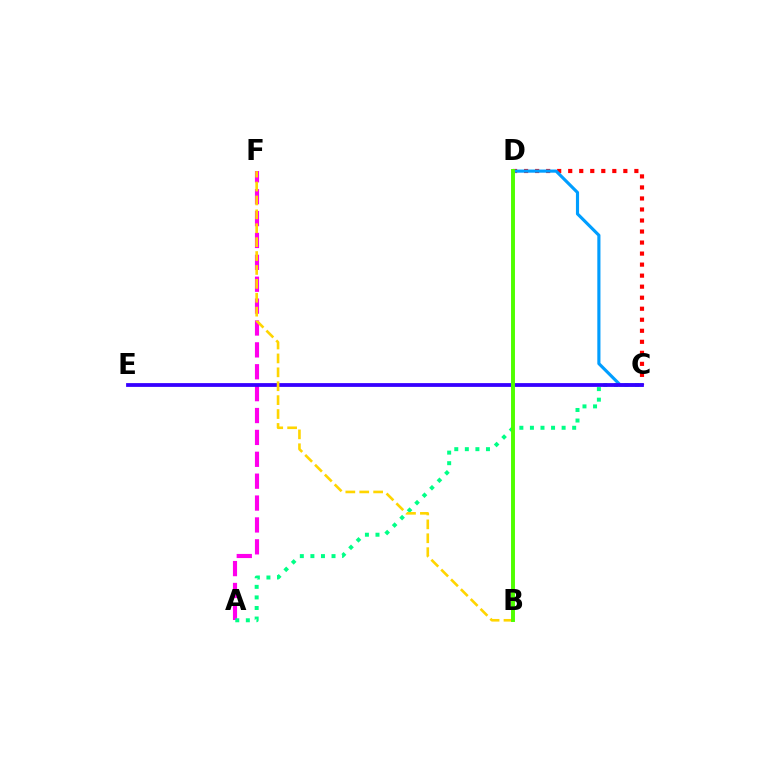{('A', 'F'): [{'color': '#ff00ed', 'line_style': 'dashed', 'thickness': 2.97}], ('A', 'C'): [{'color': '#00ff86', 'line_style': 'dotted', 'thickness': 2.87}], ('C', 'D'): [{'color': '#ff0000', 'line_style': 'dotted', 'thickness': 3.0}, {'color': '#009eff', 'line_style': 'solid', 'thickness': 2.26}], ('C', 'E'): [{'color': '#3700ff', 'line_style': 'solid', 'thickness': 2.72}], ('B', 'F'): [{'color': '#ffd500', 'line_style': 'dashed', 'thickness': 1.89}], ('B', 'D'): [{'color': '#4fff00', 'line_style': 'solid', 'thickness': 2.83}]}